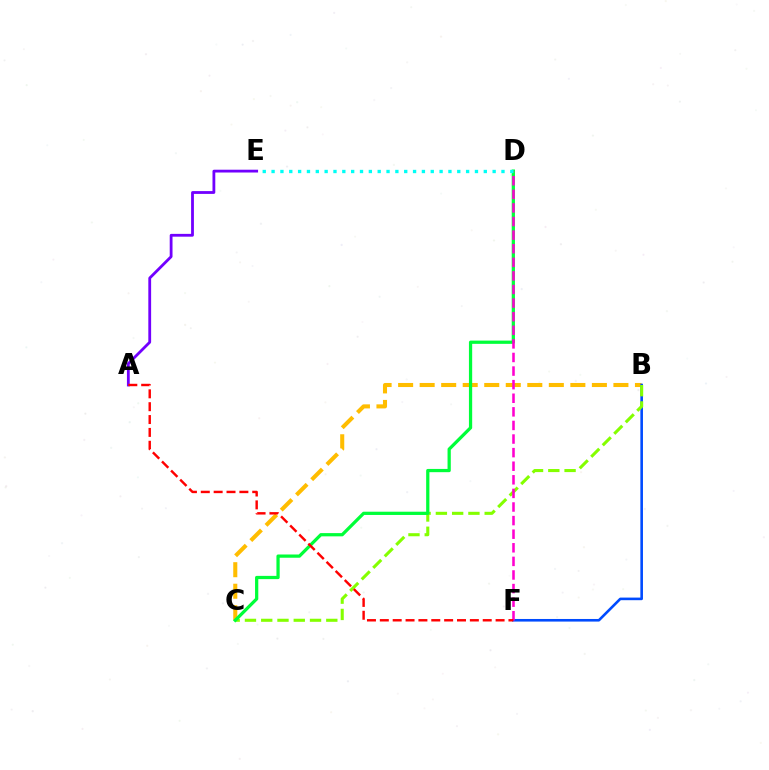{('B', 'C'): [{'color': '#ffbd00', 'line_style': 'dashed', 'thickness': 2.92}, {'color': '#84ff00', 'line_style': 'dashed', 'thickness': 2.21}], ('B', 'F'): [{'color': '#004bff', 'line_style': 'solid', 'thickness': 1.87}], ('C', 'D'): [{'color': '#00ff39', 'line_style': 'solid', 'thickness': 2.34}], ('D', 'F'): [{'color': '#ff00cf', 'line_style': 'dashed', 'thickness': 1.85}], ('D', 'E'): [{'color': '#00fff6', 'line_style': 'dotted', 'thickness': 2.4}], ('A', 'E'): [{'color': '#7200ff', 'line_style': 'solid', 'thickness': 2.02}], ('A', 'F'): [{'color': '#ff0000', 'line_style': 'dashed', 'thickness': 1.75}]}